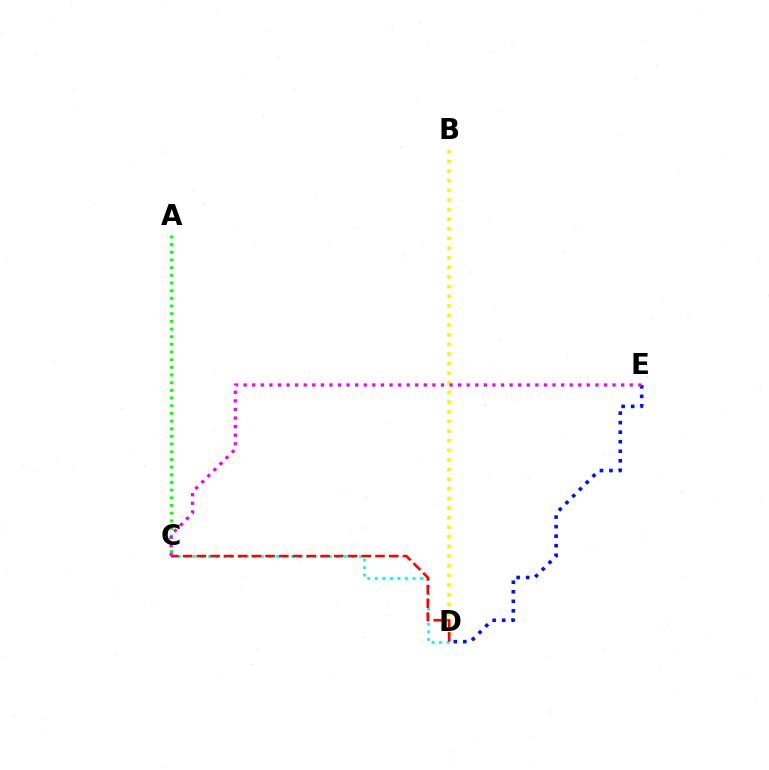{('D', 'E'): [{'color': '#0010ff', 'line_style': 'dotted', 'thickness': 2.59}], ('B', 'D'): [{'color': '#fcf500', 'line_style': 'dotted', 'thickness': 2.62}], ('C', 'D'): [{'color': '#00fff6', 'line_style': 'dotted', 'thickness': 2.05}, {'color': '#ff0000', 'line_style': 'dashed', 'thickness': 1.87}], ('A', 'C'): [{'color': '#08ff00', 'line_style': 'dotted', 'thickness': 2.08}], ('C', 'E'): [{'color': '#ee00ff', 'line_style': 'dotted', 'thickness': 2.33}]}